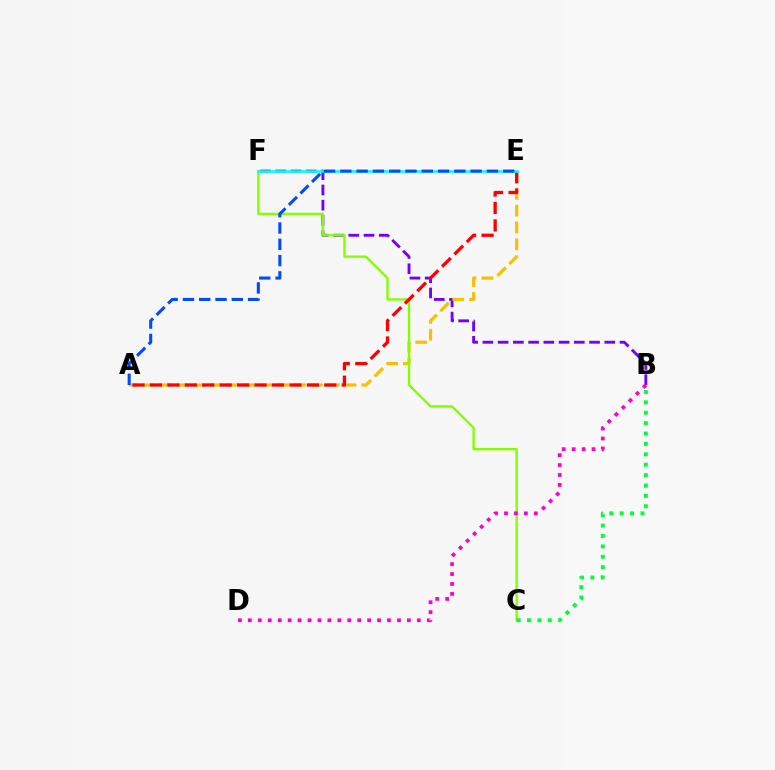{('B', 'F'): [{'color': '#7200ff', 'line_style': 'dashed', 'thickness': 2.07}], ('A', 'E'): [{'color': '#ffbd00', 'line_style': 'dashed', 'thickness': 2.29}, {'color': '#ff0000', 'line_style': 'dashed', 'thickness': 2.37}, {'color': '#004bff', 'line_style': 'dashed', 'thickness': 2.21}], ('C', 'F'): [{'color': '#84ff00', 'line_style': 'solid', 'thickness': 1.69}], ('E', 'F'): [{'color': '#00fff6', 'line_style': 'solid', 'thickness': 1.86}], ('B', 'D'): [{'color': '#ff00cf', 'line_style': 'dotted', 'thickness': 2.7}], ('B', 'C'): [{'color': '#00ff39', 'line_style': 'dotted', 'thickness': 2.82}]}